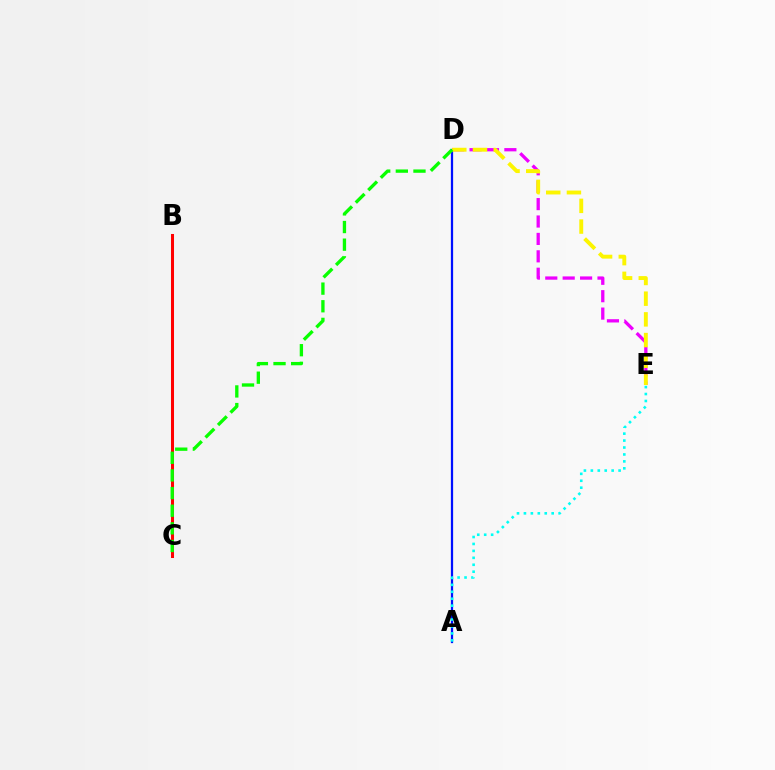{('D', 'E'): [{'color': '#ee00ff', 'line_style': 'dashed', 'thickness': 2.36}, {'color': '#fcf500', 'line_style': 'dashed', 'thickness': 2.81}], ('B', 'C'): [{'color': '#ff0000', 'line_style': 'solid', 'thickness': 2.18}], ('A', 'D'): [{'color': '#0010ff', 'line_style': 'solid', 'thickness': 1.62}], ('A', 'E'): [{'color': '#00fff6', 'line_style': 'dotted', 'thickness': 1.88}], ('C', 'D'): [{'color': '#08ff00', 'line_style': 'dashed', 'thickness': 2.4}]}